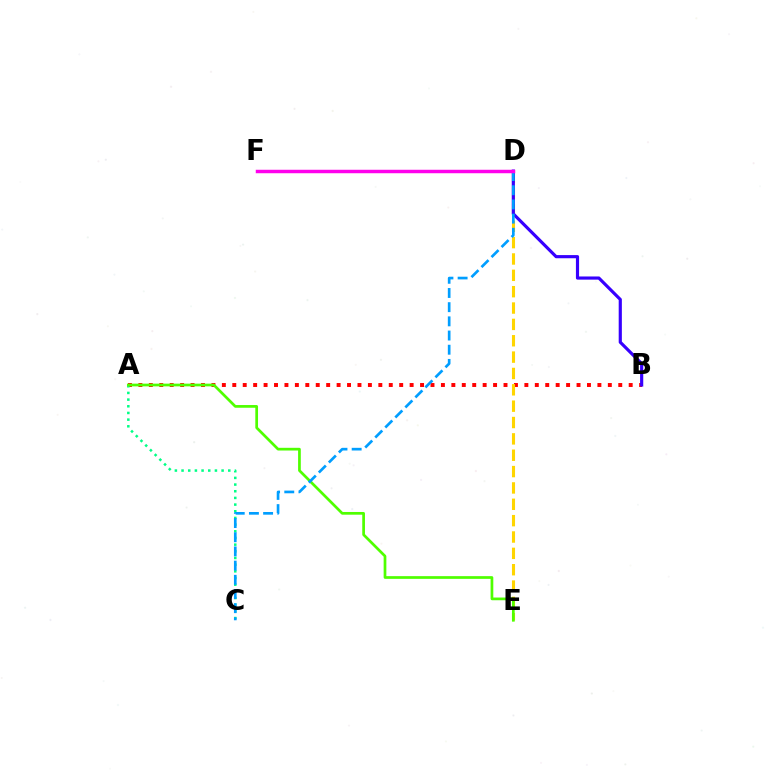{('A', 'B'): [{'color': '#ff0000', 'line_style': 'dotted', 'thickness': 2.83}], ('D', 'E'): [{'color': '#ffd500', 'line_style': 'dashed', 'thickness': 2.22}], ('B', 'D'): [{'color': '#3700ff', 'line_style': 'solid', 'thickness': 2.28}], ('A', 'C'): [{'color': '#00ff86', 'line_style': 'dotted', 'thickness': 1.81}], ('A', 'E'): [{'color': '#4fff00', 'line_style': 'solid', 'thickness': 1.96}], ('C', 'D'): [{'color': '#009eff', 'line_style': 'dashed', 'thickness': 1.93}], ('D', 'F'): [{'color': '#ff00ed', 'line_style': 'solid', 'thickness': 2.5}]}